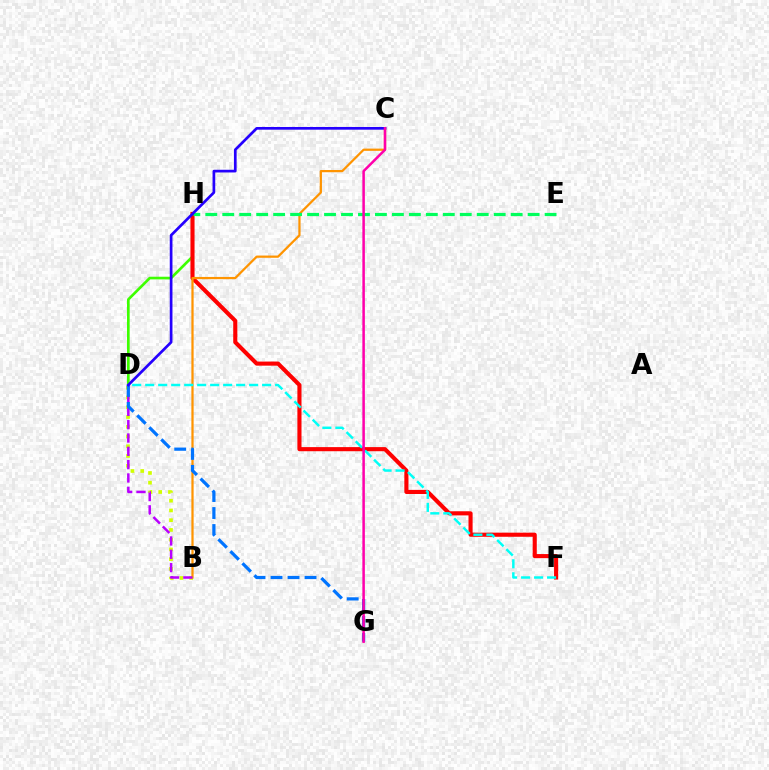{('D', 'H'): [{'color': '#3dff00', 'line_style': 'solid', 'thickness': 1.91}], ('B', 'D'): [{'color': '#d1ff00', 'line_style': 'dotted', 'thickness': 2.65}, {'color': '#b900ff', 'line_style': 'dashed', 'thickness': 1.81}], ('F', 'H'): [{'color': '#ff0000', 'line_style': 'solid', 'thickness': 2.96}], ('B', 'C'): [{'color': '#ff9400', 'line_style': 'solid', 'thickness': 1.61}], ('D', 'G'): [{'color': '#0074ff', 'line_style': 'dashed', 'thickness': 2.31}], ('E', 'H'): [{'color': '#00ff5c', 'line_style': 'dashed', 'thickness': 2.3}], ('D', 'F'): [{'color': '#00fff6', 'line_style': 'dashed', 'thickness': 1.76}], ('C', 'D'): [{'color': '#2500ff', 'line_style': 'solid', 'thickness': 1.94}], ('C', 'G'): [{'color': '#ff00ac', 'line_style': 'solid', 'thickness': 1.81}]}